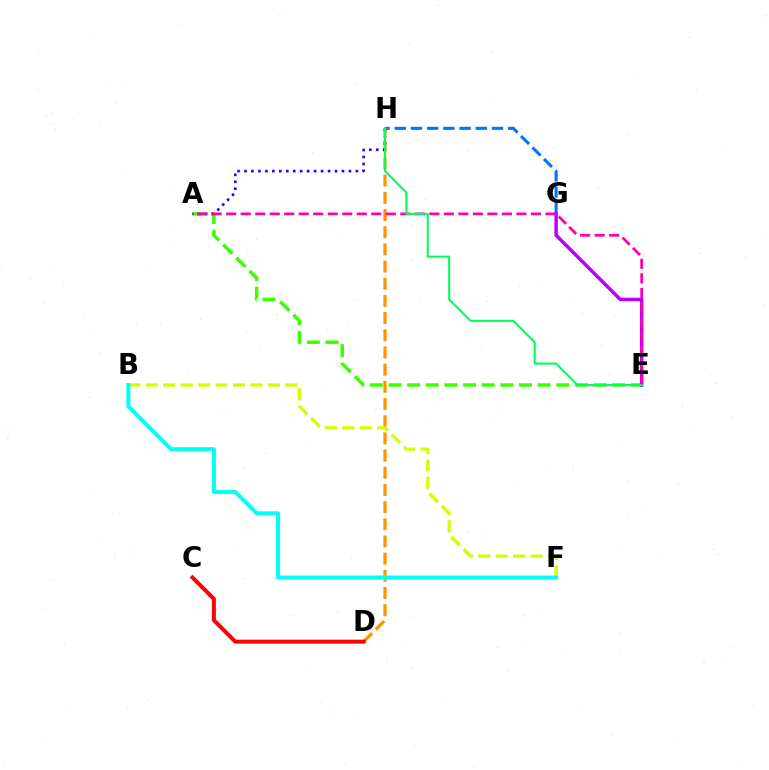{('G', 'H'): [{'color': '#0074ff', 'line_style': 'dashed', 'thickness': 2.2}], ('D', 'H'): [{'color': '#ff9400', 'line_style': 'dashed', 'thickness': 2.33}], ('A', 'E'): [{'color': '#3dff00', 'line_style': 'dashed', 'thickness': 2.53}, {'color': '#ff00ac', 'line_style': 'dashed', 'thickness': 1.97}], ('A', 'H'): [{'color': '#2500ff', 'line_style': 'dotted', 'thickness': 1.89}], ('B', 'F'): [{'color': '#d1ff00', 'line_style': 'dashed', 'thickness': 2.37}, {'color': '#00fff6', 'line_style': 'solid', 'thickness': 2.89}], ('E', 'G'): [{'color': '#b900ff', 'line_style': 'solid', 'thickness': 2.5}], ('E', 'H'): [{'color': '#00ff5c', 'line_style': 'solid', 'thickness': 1.5}], ('C', 'D'): [{'color': '#ff0000', 'line_style': 'solid', 'thickness': 2.86}]}